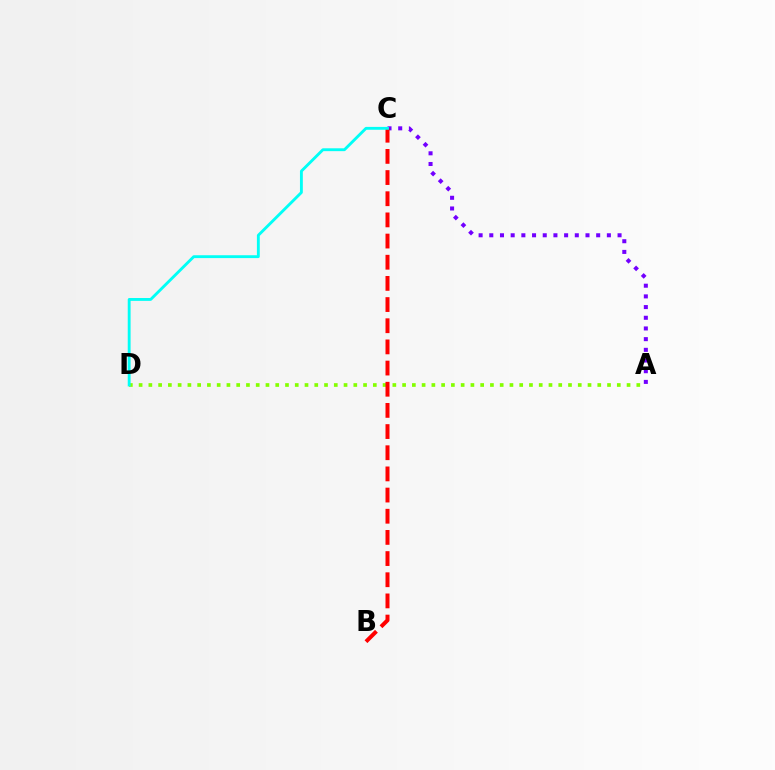{('A', 'D'): [{'color': '#84ff00', 'line_style': 'dotted', 'thickness': 2.65}], ('A', 'C'): [{'color': '#7200ff', 'line_style': 'dotted', 'thickness': 2.9}], ('B', 'C'): [{'color': '#ff0000', 'line_style': 'dashed', 'thickness': 2.88}], ('C', 'D'): [{'color': '#00fff6', 'line_style': 'solid', 'thickness': 2.06}]}